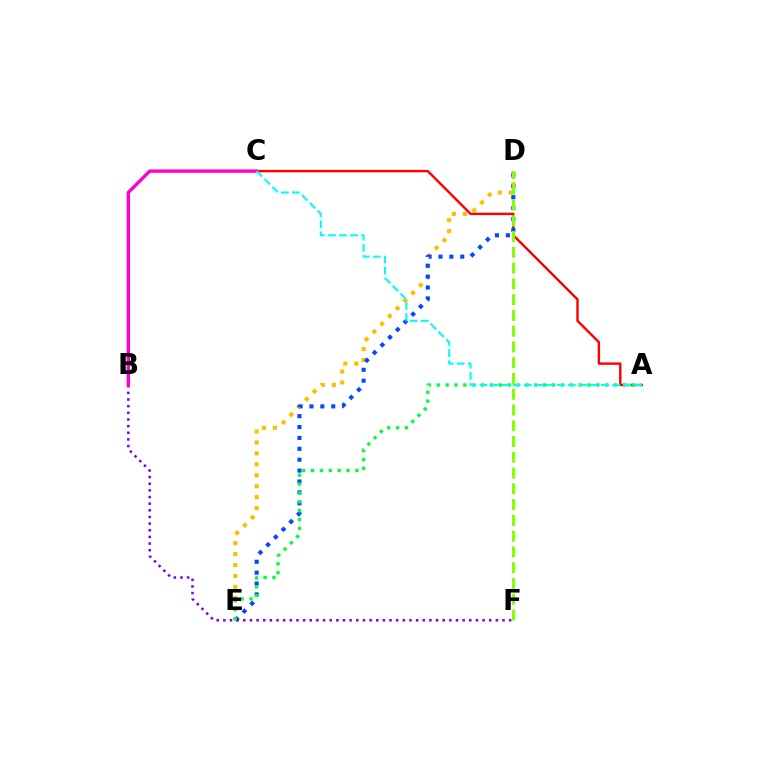{('D', 'E'): [{'color': '#ffbd00', 'line_style': 'dotted', 'thickness': 2.98}, {'color': '#004bff', 'line_style': 'dotted', 'thickness': 2.96}], ('A', 'C'): [{'color': '#ff0000', 'line_style': 'solid', 'thickness': 1.74}, {'color': '#00fff6', 'line_style': 'dashed', 'thickness': 1.5}], ('B', 'F'): [{'color': '#7200ff', 'line_style': 'dotted', 'thickness': 1.81}], ('A', 'E'): [{'color': '#00ff39', 'line_style': 'dotted', 'thickness': 2.41}], ('B', 'C'): [{'color': '#ff00cf', 'line_style': 'solid', 'thickness': 2.44}], ('D', 'F'): [{'color': '#84ff00', 'line_style': 'dashed', 'thickness': 2.14}]}